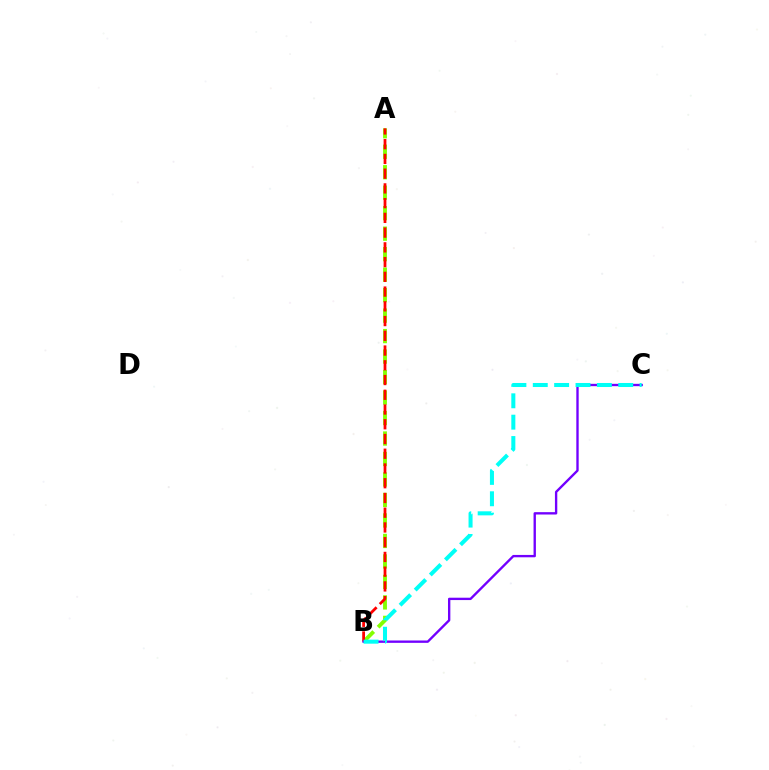{('A', 'B'): [{'color': '#84ff00', 'line_style': 'dashed', 'thickness': 2.78}, {'color': '#ff0000', 'line_style': 'dashed', 'thickness': 2.0}], ('B', 'C'): [{'color': '#7200ff', 'line_style': 'solid', 'thickness': 1.7}, {'color': '#00fff6', 'line_style': 'dashed', 'thickness': 2.9}]}